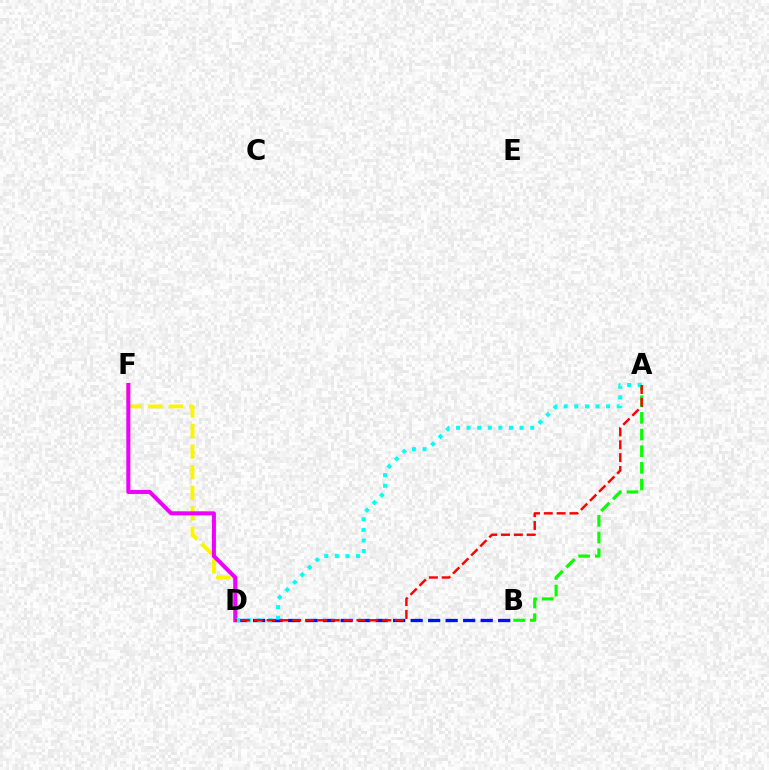{('D', 'F'): [{'color': '#fcf500', 'line_style': 'dashed', 'thickness': 2.8}, {'color': '#ee00ff', 'line_style': 'solid', 'thickness': 2.91}], ('A', 'B'): [{'color': '#08ff00', 'line_style': 'dashed', 'thickness': 2.26}], ('B', 'D'): [{'color': '#0010ff', 'line_style': 'dashed', 'thickness': 2.38}], ('A', 'D'): [{'color': '#00fff6', 'line_style': 'dotted', 'thickness': 2.88}, {'color': '#ff0000', 'line_style': 'dashed', 'thickness': 1.74}]}